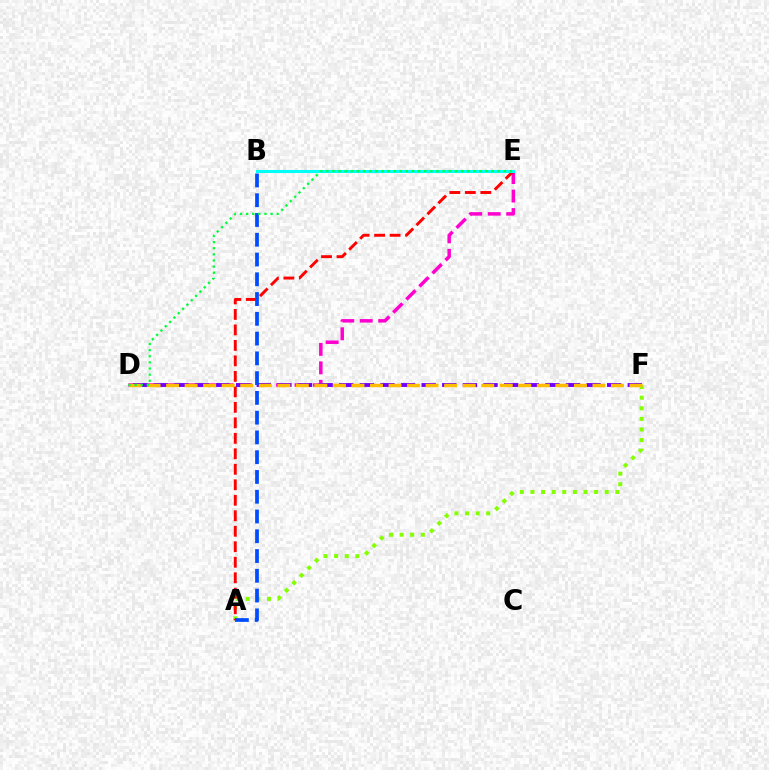{('A', 'F'): [{'color': '#84ff00', 'line_style': 'dotted', 'thickness': 2.88}], ('D', 'E'): [{'color': '#ff00cf', 'line_style': 'dashed', 'thickness': 2.51}, {'color': '#00ff39', 'line_style': 'dotted', 'thickness': 1.66}], ('A', 'E'): [{'color': '#ff0000', 'line_style': 'dashed', 'thickness': 2.1}], ('D', 'F'): [{'color': '#7200ff', 'line_style': 'dashed', 'thickness': 2.8}, {'color': '#ffbd00', 'line_style': 'dashed', 'thickness': 2.52}], ('B', 'E'): [{'color': '#00fff6', 'line_style': 'solid', 'thickness': 2.2}], ('A', 'B'): [{'color': '#004bff', 'line_style': 'dashed', 'thickness': 2.69}]}